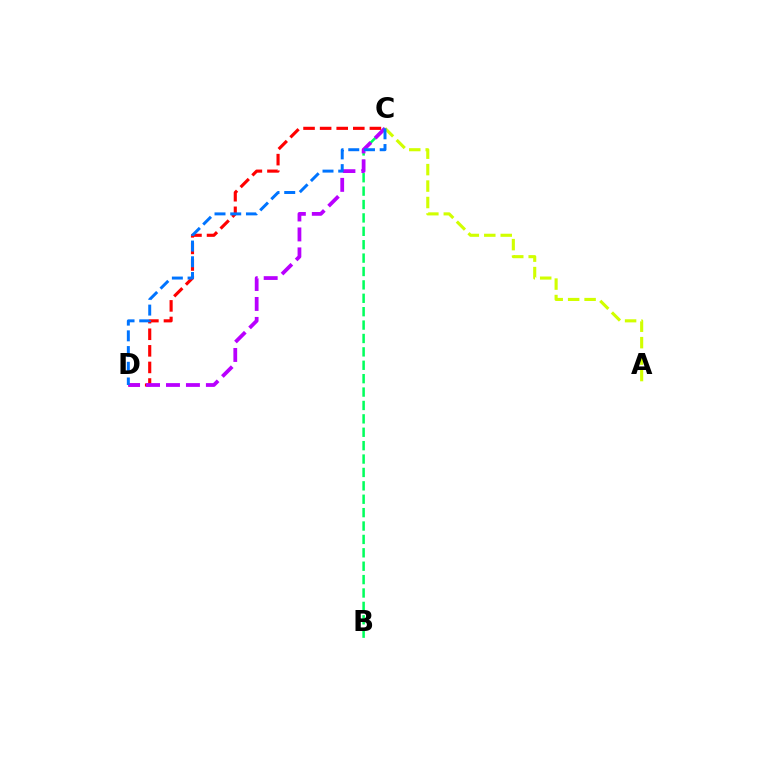{('C', 'D'): [{'color': '#ff0000', 'line_style': 'dashed', 'thickness': 2.25}, {'color': '#b900ff', 'line_style': 'dashed', 'thickness': 2.71}, {'color': '#0074ff', 'line_style': 'dashed', 'thickness': 2.13}], ('B', 'C'): [{'color': '#00ff5c', 'line_style': 'dashed', 'thickness': 1.82}], ('A', 'C'): [{'color': '#d1ff00', 'line_style': 'dashed', 'thickness': 2.23}]}